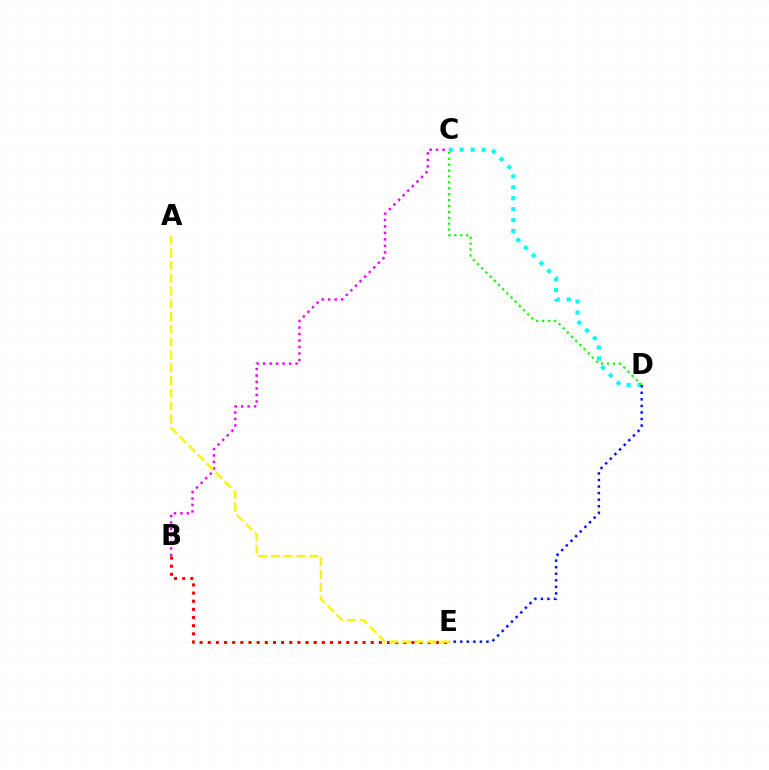{('C', 'D'): [{'color': '#00fff6', 'line_style': 'dotted', 'thickness': 2.98}, {'color': '#08ff00', 'line_style': 'dotted', 'thickness': 1.6}], ('D', 'E'): [{'color': '#0010ff', 'line_style': 'dotted', 'thickness': 1.78}], ('B', 'C'): [{'color': '#ee00ff', 'line_style': 'dotted', 'thickness': 1.76}], ('B', 'E'): [{'color': '#ff0000', 'line_style': 'dotted', 'thickness': 2.21}], ('A', 'E'): [{'color': '#fcf500', 'line_style': 'dashed', 'thickness': 1.73}]}